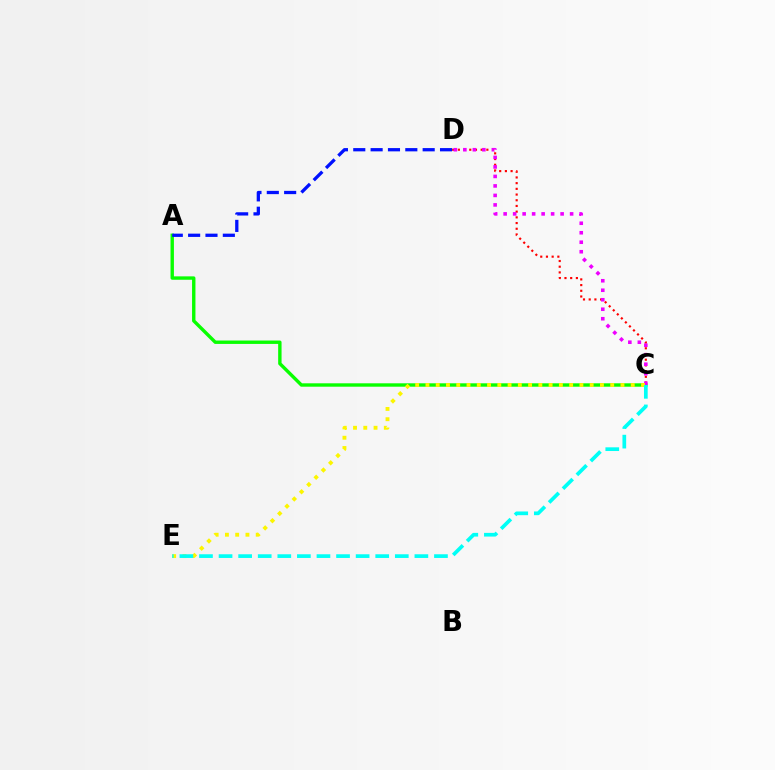{('A', 'C'): [{'color': '#08ff00', 'line_style': 'solid', 'thickness': 2.44}], ('C', 'D'): [{'color': '#ff0000', 'line_style': 'dotted', 'thickness': 1.55}, {'color': '#ee00ff', 'line_style': 'dotted', 'thickness': 2.58}], ('A', 'D'): [{'color': '#0010ff', 'line_style': 'dashed', 'thickness': 2.36}], ('C', 'E'): [{'color': '#fcf500', 'line_style': 'dotted', 'thickness': 2.79}, {'color': '#00fff6', 'line_style': 'dashed', 'thickness': 2.66}]}